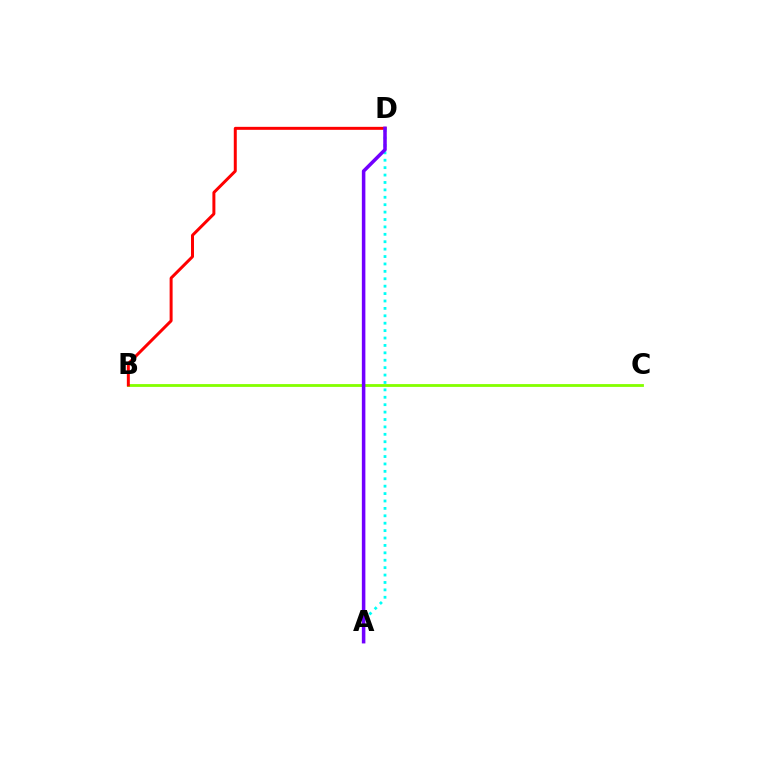{('B', 'C'): [{'color': '#84ff00', 'line_style': 'solid', 'thickness': 2.02}], ('B', 'D'): [{'color': '#ff0000', 'line_style': 'solid', 'thickness': 2.15}], ('A', 'D'): [{'color': '#00fff6', 'line_style': 'dotted', 'thickness': 2.01}, {'color': '#7200ff', 'line_style': 'solid', 'thickness': 2.54}]}